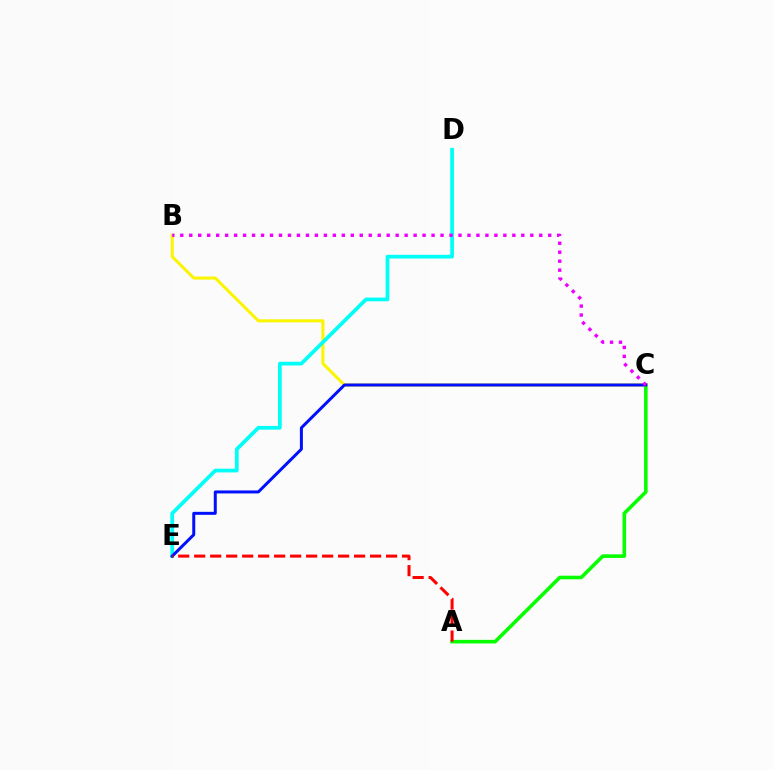{('A', 'C'): [{'color': '#08ff00', 'line_style': 'solid', 'thickness': 2.59}], ('B', 'C'): [{'color': '#fcf500', 'line_style': 'solid', 'thickness': 2.19}, {'color': '#ee00ff', 'line_style': 'dotted', 'thickness': 2.44}], ('D', 'E'): [{'color': '#00fff6', 'line_style': 'solid', 'thickness': 2.68}], ('C', 'E'): [{'color': '#0010ff', 'line_style': 'solid', 'thickness': 2.16}], ('A', 'E'): [{'color': '#ff0000', 'line_style': 'dashed', 'thickness': 2.17}]}